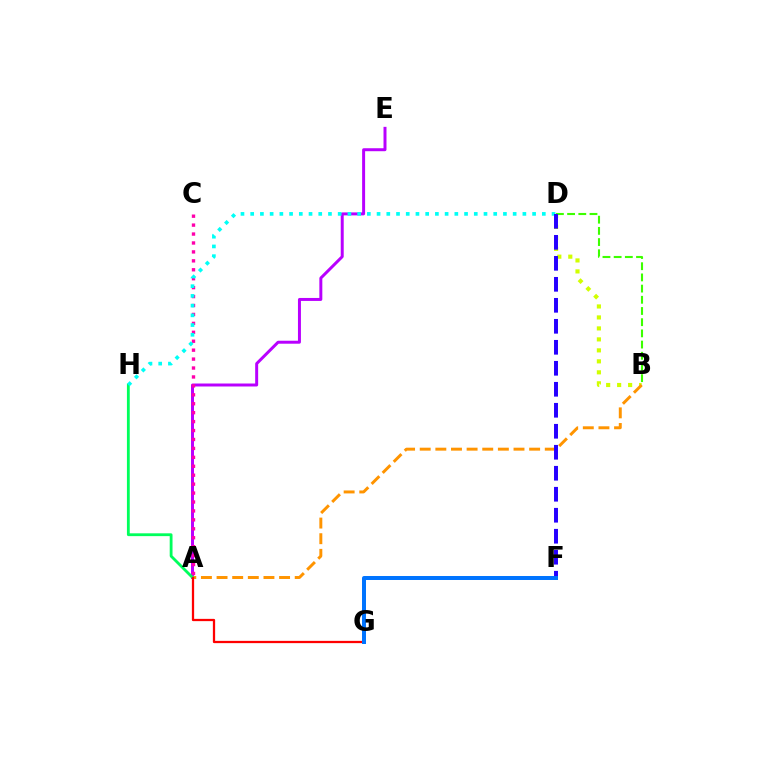{('B', 'D'): [{'color': '#d1ff00', 'line_style': 'dotted', 'thickness': 2.98}, {'color': '#3dff00', 'line_style': 'dashed', 'thickness': 1.52}], ('A', 'E'): [{'color': '#b900ff', 'line_style': 'solid', 'thickness': 2.14}], ('A', 'B'): [{'color': '#ff9400', 'line_style': 'dashed', 'thickness': 2.12}], ('A', 'C'): [{'color': '#ff00ac', 'line_style': 'dotted', 'thickness': 2.43}], ('A', 'H'): [{'color': '#00ff5c', 'line_style': 'solid', 'thickness': 2.03}], ('D', 'H'): [{'color': '#00fff6', 'line_style': 'dotted', 'thickness': 2.64}], ('A', 'G'): [{'color': '#ff0000', 'line_style': 'solid', 'thickness': 1.63}], ('D', 'F'): [{'color': '#2500ff', 'line_style': 'dashed', 'thickness': 2.85}], ('F', 'G'): [{'color': '#0074ff', 'line_style': 'solid', 'thickness': 2.87}]}